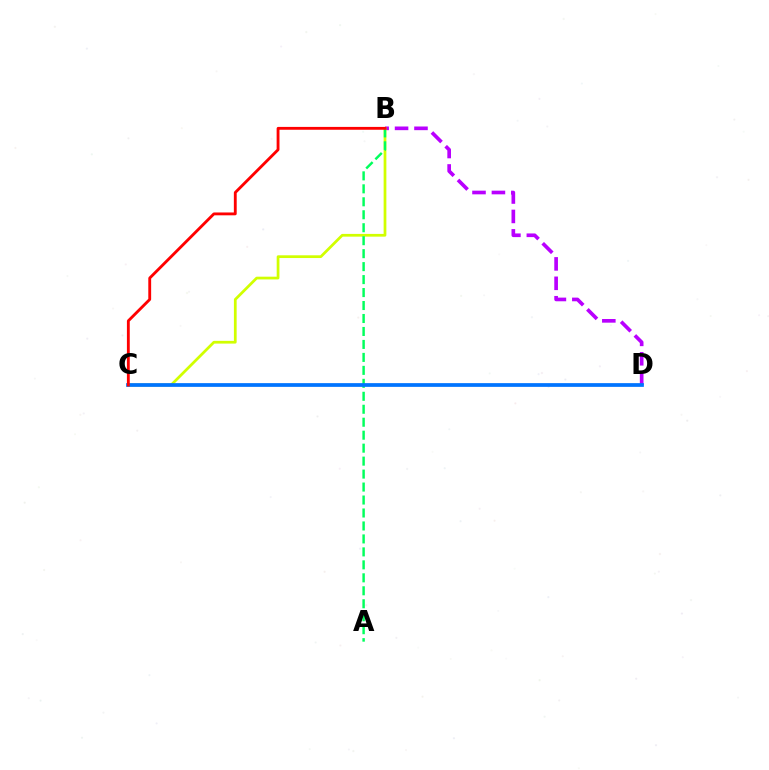{('B', 'D'): [{'color': '#b900ff', 'line_style': 'dashed', 'thickness': 2.64}], ('B', 'C'): [{'color': '#d1ff00', 'line_style': 'solid', 'thickness': 1.97}, {'color': '#ff0000', 'line_style': 'solid', 'thickness': 2.05}], ('A', 'B'): [{'color': '#00ff5c', 'line_style': 'dashed', 'thickness': 1.76}], ('C', 'D'): [{'color': '#0074ff', 'line_style': 'solid', 'thickness': 2.68}]}